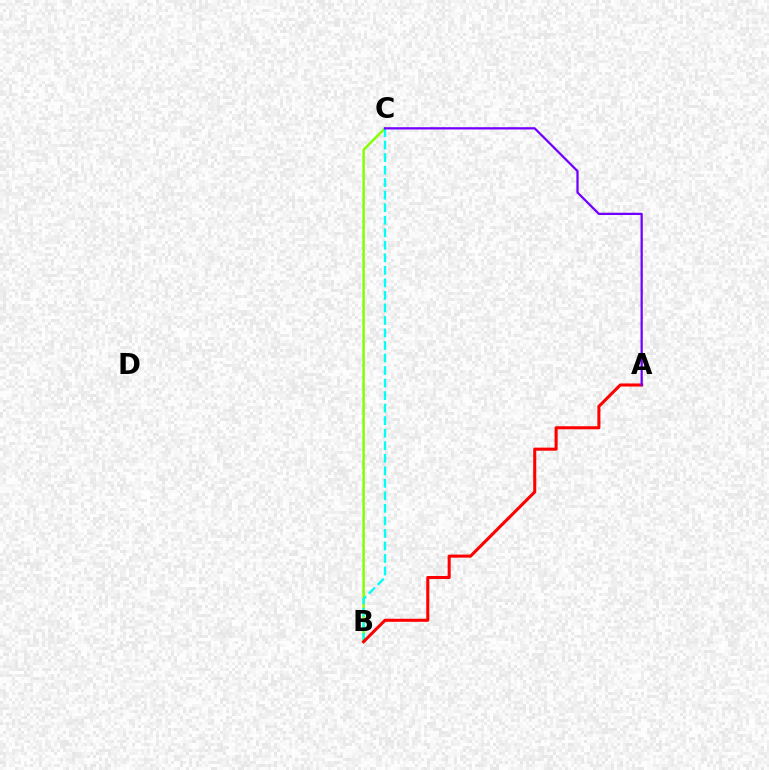{('B', 'C'): [{'color': '#84ff00', 'line_style': 'solid', 'thickness': 1.77}, {'color': '#00fff6', 'line_style': 'dashed', 'thickness': 1.7}], ('A', 'B'): [{'color': '#ff0000', 'line_style': 'solid', 'thickness': 2.2}], ('A', 'C'): [{'color': '#7200ff', 'line_style': 'solid', 'thickness': 1.63}]}